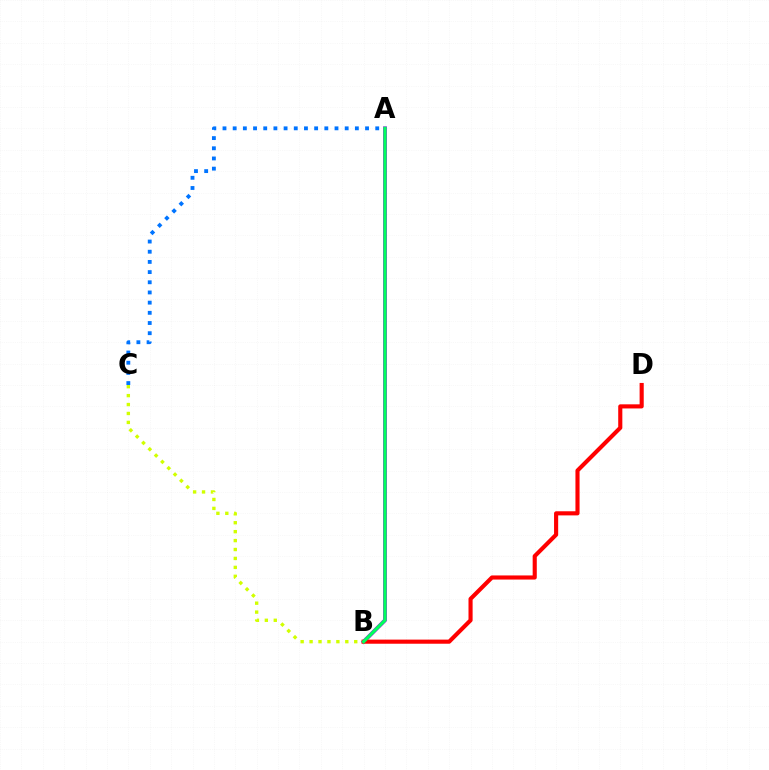{('A', 'B'): [{'color': '#b900ff', 'line_style': 'solid', 'thickness': 2.81}, {'color': '#00ff5c', 'line_style': 'solid', 'thickness': 2.38}], ('B', 'D'): [{'color': '#ff0000', 'line_style': 'solid', 'thickness': 2.96}], ('A', 'C'): [{'color': '#0074ff', 'line_style': 'dotted', 'thickness': 2.77}], ('B', 'C'): [{'color': '#d1ff00', 'line_style': 'dotted', 'thickness': 2.43}]}